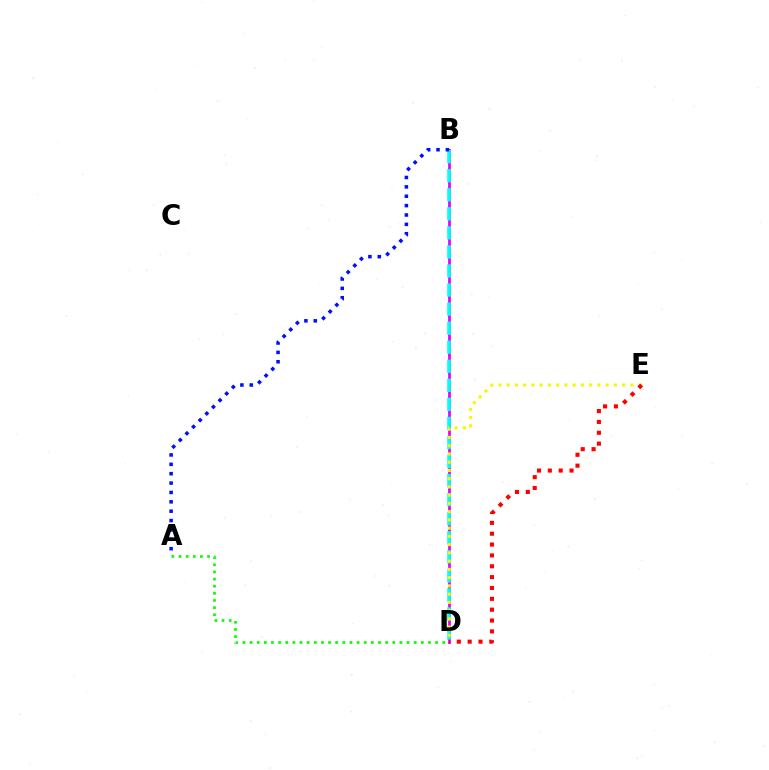{('B', 'D'): [{'color': '#ee00ff', 'line_style': 'solid', 'thickness': 2.01}, {'color': '#00fff6', 'line_style': 'dashed', 'thickness': 2.59}], ('A', 'D'): [{'color': '#08ff00', 'line_style': 'dotted', 'thickness': 1.94}], ('D', 'E'): [{'color': '#fcf500', 'line_style': 'dotted', 'thickness': 2.24}, {'color': '#ff0000', 'line_style': 'dotted', 'thickness': 2.95}], ('A', 'B'): [{'color': '#0010ff', 'line_style': 'dotted', 'thickness': 2.55}]}